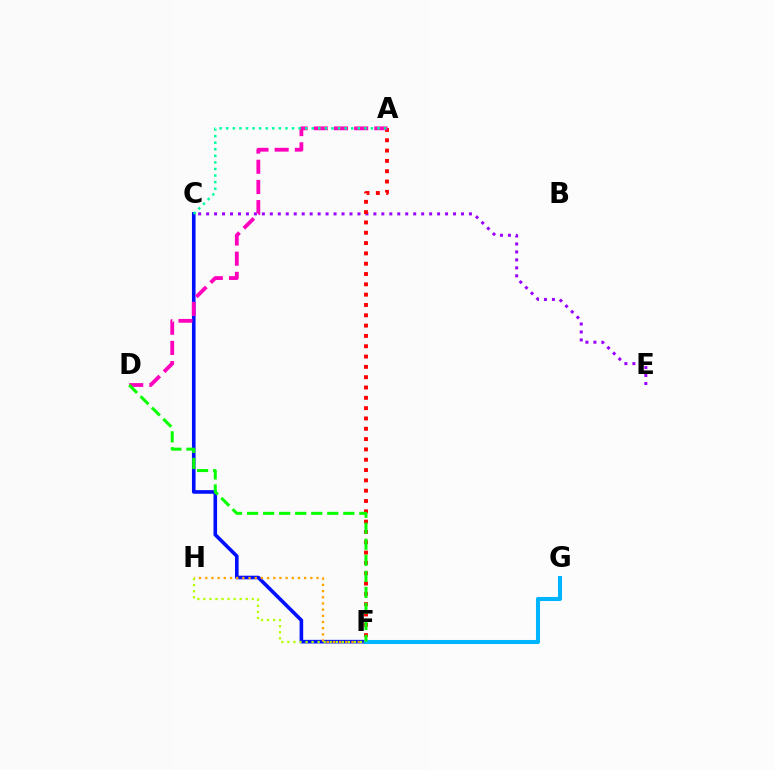{('C', 'F'): [{'color': '#0010ff', 'line_style': 'solid', 'thickness': 2.6}], ('F', 'H'): [{'color': '#ffa500', 'line_style': 'dotted', 'thickness': 1.68}, {'color': '#b3ff00', 'line_style': 'dotted', 'thickness': 1.64}], ('C', 'E'): [{'color': '#9b00ff', 'line_style': 'dotted', 'thickness': 2.16}], ('A', 'F'): [{'color': '#ff0000', 'line_style': 'dotted', 'thickness': 2.8}], ('A', 'D'): [{'color': '#ff00bd', 'line_style': 'dashed', 'thickness': 2.74}], ('F', 'G'): [{'color': '#00b5ff', 'line_style': 'solid', 'thickness': 2.93}], ('A', 'C'): [{'color': '#00ff9d', 'line_style': 'dotted', 'thickness': 1.79}], ('D', 'F'): [{'color': '#08ff00', 'line_style': 'dashed', 'thickness': 2.18}]}